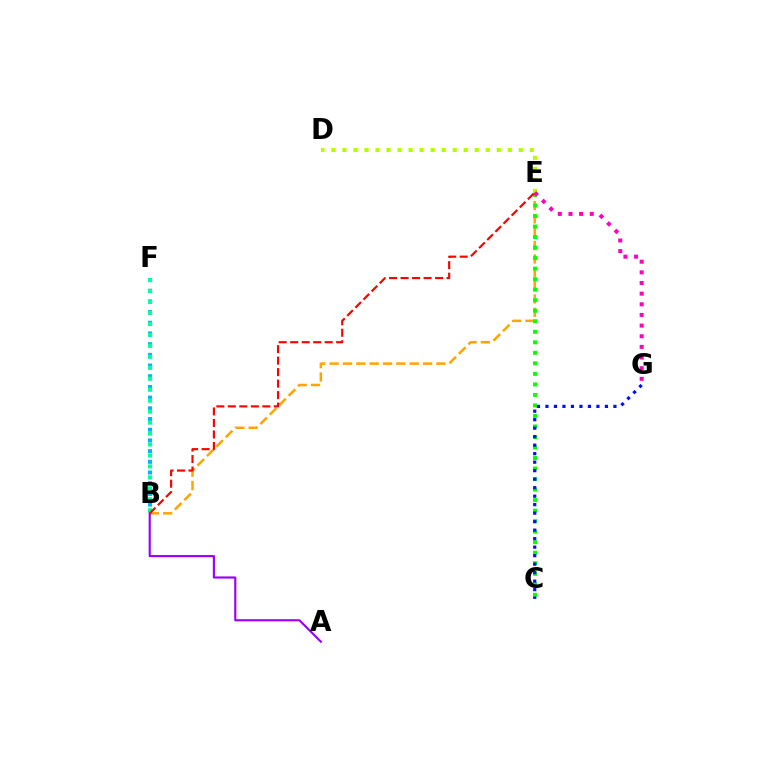{('B', 'F'): [{'color': '#00b5ff', 'line_style': 'dotted', 'thickness': 2.91}, {'color': '#00ff9d', 'line_style': 'dotted', 'thickness': 2.98}], ('B', 'E'): [{'color': '#ffa500', 'line_style': 'dashed', 'thickness': 1.81}, {'color': '#ff0000', 'line_style': 'dashed', 'thickness': 1.56}], ('C', 'E'): [{'color': '#08ff00', 'line_style': 'dotted', 'thickness': 2.86}], ('C', 'G'): [{'color': '#0010ff', 'line_style': 'dotted', 'thickness': 2.31}], ('A', 'B'): [{'color': '#9b00ff', 'line_style': 'solid', 'thickness': 1.55}], ('D', 'E'): [{'color': '#b3ff00', 'line_style': 'dotted', 'thickness': 3.0}], ('E', 'G'): [{'color': '#ff00bd', 'line_style': 'dotted', 'thickness': 2.89}]}